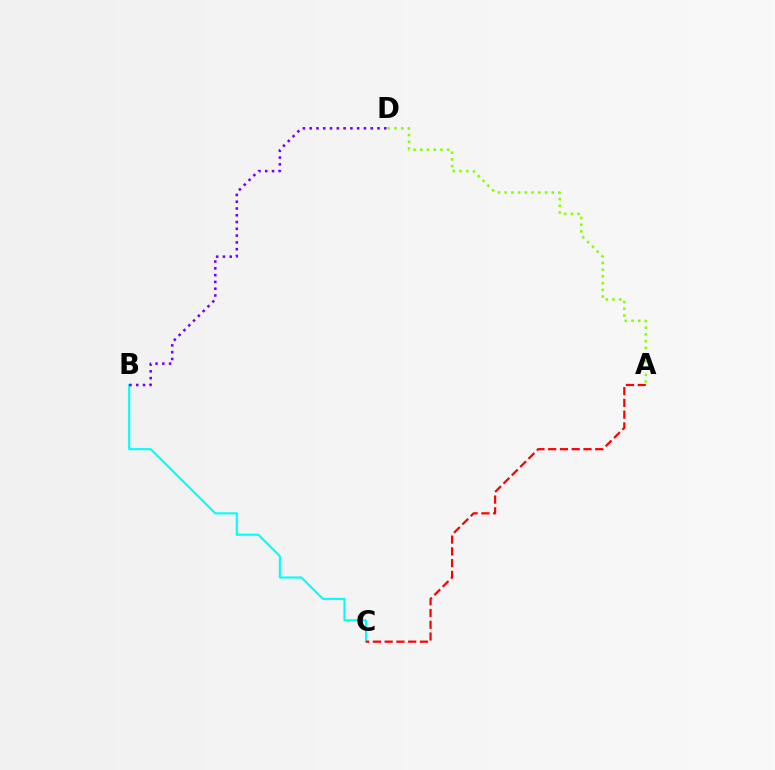{('B', 'C'): [{'color': '#00fff6', 'line_style': 'solid', 'thickness': 1.51}], ('A', 'D'): [{'color': '#84ff00', 'line_style': 'dotted', 'thickness': 1.83}], ('A', 'C'): [{'color': '#ff0000', 'line_style': 'dashed', 'thickness': 1.6}], ('B', 'D'): [{'color': '#7200ff', 'line_style': 'dotted', 'thickness': 1.84}]}